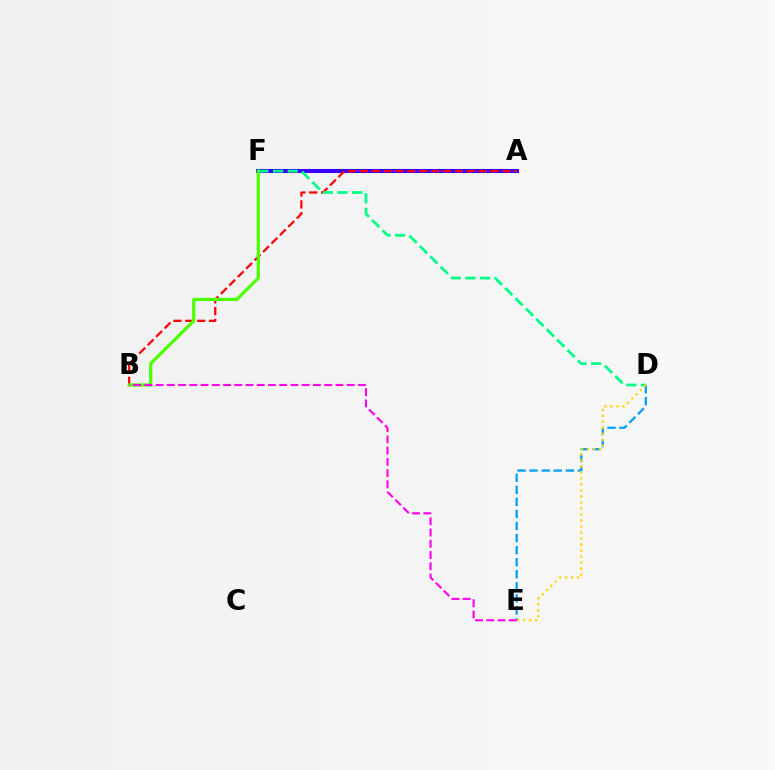{('D', 'E'): [{'color': '#009eff', 'line_style': 'dashed', 'thickness': 1.64}, {'color': '#ffd500', 'line_style': 'dotted', 'thickness': 1.63}], ('A', 'F'): [{'color': '#3700ff', 'line_style': 'solid', 'thickness': 2.92}], ('A', 'B'): [{'color': '#ff0000', 'line_style': 'dashed', 'thickness': 1.61}], ('B', 'F'): [{'color': '#4fff00', 'line_style': 'solid', 'thickness': 2.35}], ('B', 'E'): [{'color': '#ff00ed', 'line_style': 'dashed', 'thickness': 1.53}], ('D', 'F'): [{'color': '#00ff86', 'line_style': 'dashed', 'thickness': 1.99}]}